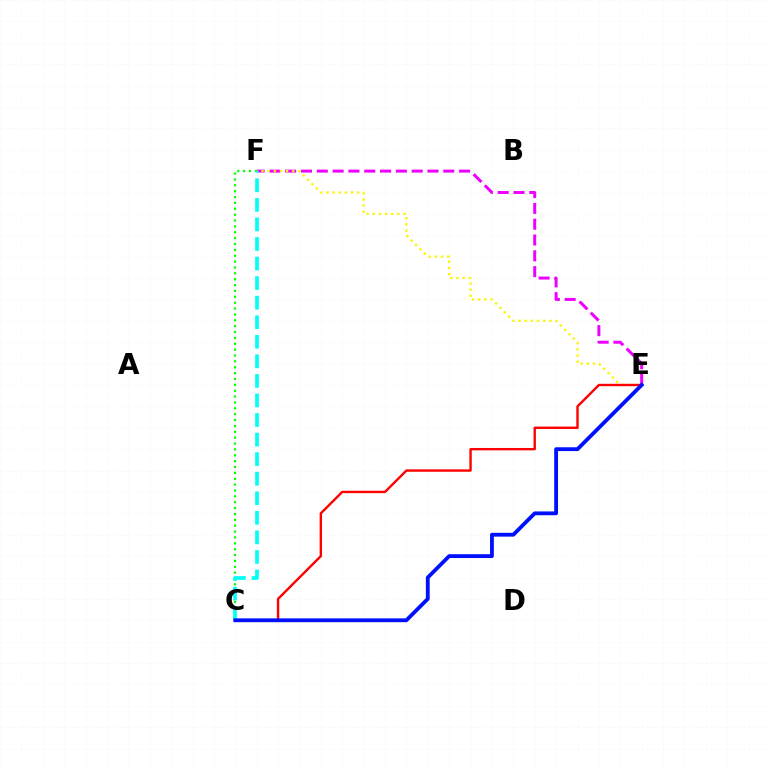{('E', 'F'): [{'color': '#ee00ff', 'line_style': 'dashed', 'thickness': 2.15}, {'color': '#fcf500', 'line_style': 'dotted', 'thickness': 1.67}], ('C', 'E'): [{'color': '#ff0000', 'line_style': 'solid', 'thickness': 1.71}, {'color': '#0010ff', 'line_style': 'solid', 'thickness': 2.75}], ('C', 'F'): [{'color': '#08ff00', 'line_style': 'dotted', 'thickness': 1.59}, {'color': '#00fff6', 'line_style': 'dashed', 'thickness': 2.66}]}